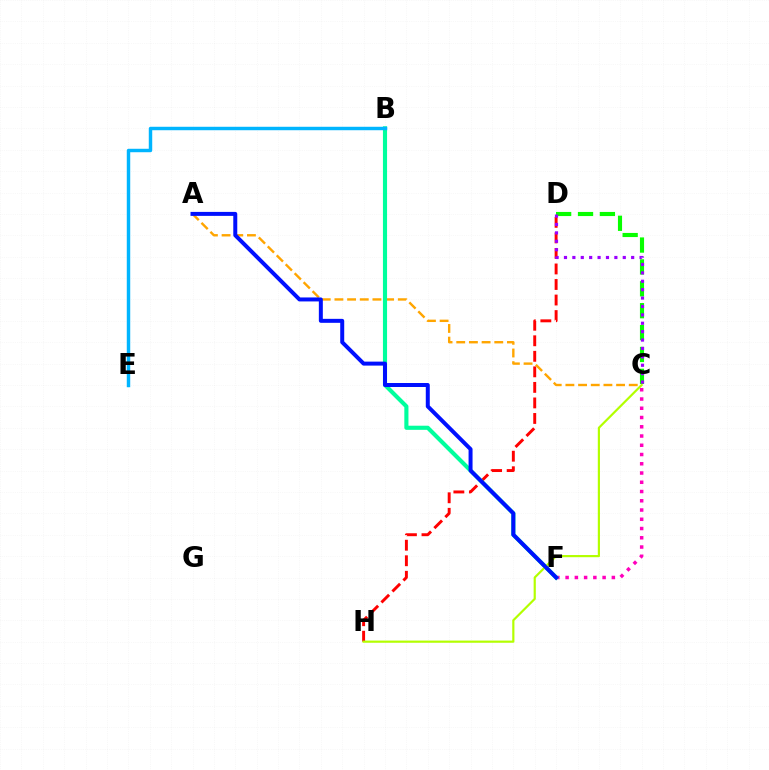{('C', 'D'): [{'color': '#08ff00', 'line_style': 'dashed', 'thickness': 2.97}, {'color': '#9b00ff', 'line_style': 'dotted', 'thickness': 2.28}], ('D', 'H'): [{'color': '#ff0000', 'line_style': 'dashed', 'thickness': 2.11}], ('A', 'C'): [{'color': '#ffa500', 'line_style': 'dashed', 'thickness': 1.72}], ('C', 'F'): [{'color': '#ff00bd', 'line_style': 'dotted', 'thickness': 2.51}], ('B', 'F'): [{'color': '#00ff9d', 'line_style': 'solid', 'thickness': 2.97}], ('C', 'H'): [{'color': '#b3ff00', 'line_style': 'solid', 'thickness': 1.57}], ('A', 'F'): [{'color': '#0010ff', 'line_style': 'solid', 'thickness': 2.87}], ('B', 'E'): [{'color': '#00b5ff', 'line_style': 'solid', 'thickness': 2.48}]}